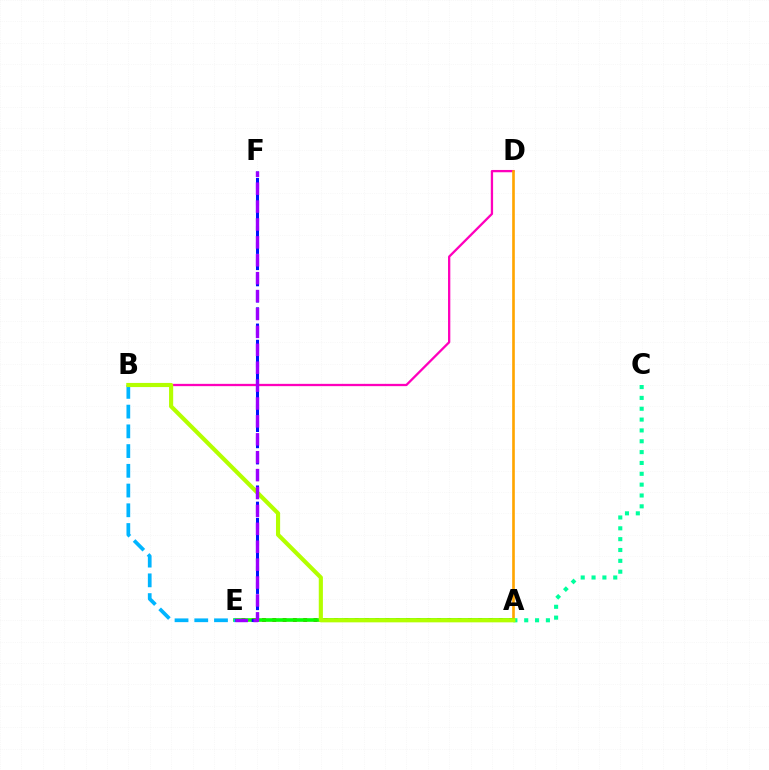{('B', 'D'): [{'color': '#ff00bd', 'line_style': 'solid', 'thickness': 1.65}], ('A', 'C'): [{'color': '#00ff9d', 'line_style': 'dotted', 'thickness': 2.95}], ('A', 'E'): [{'color': '#ff0000', 'line_style': 'dotted', 'thickness': 2.8}, {'color': '#08ff00', 'line_style': 'solid', 'thickness': 2.6}], ('A', 'D'): [{'color': '#ffa500', 'line_style': 'solid', 'thickness': 1.91}], ('B', 'E'): [{'color': '#00b5ff', 'line_style': 'dashed', 'thickness': 2.68}], ('A', 'B'): [{'color': '#b3ff00', 'line_style': 'solid', 'thickness': 2.98}], ('E', 'F'): [{'color': '#0010ff', 'line_style': 'dashed', 'thickness': 2.2}, {'color': '#9b00ff', 'line_style': 'dashed', 'thickness': 2.43}]}